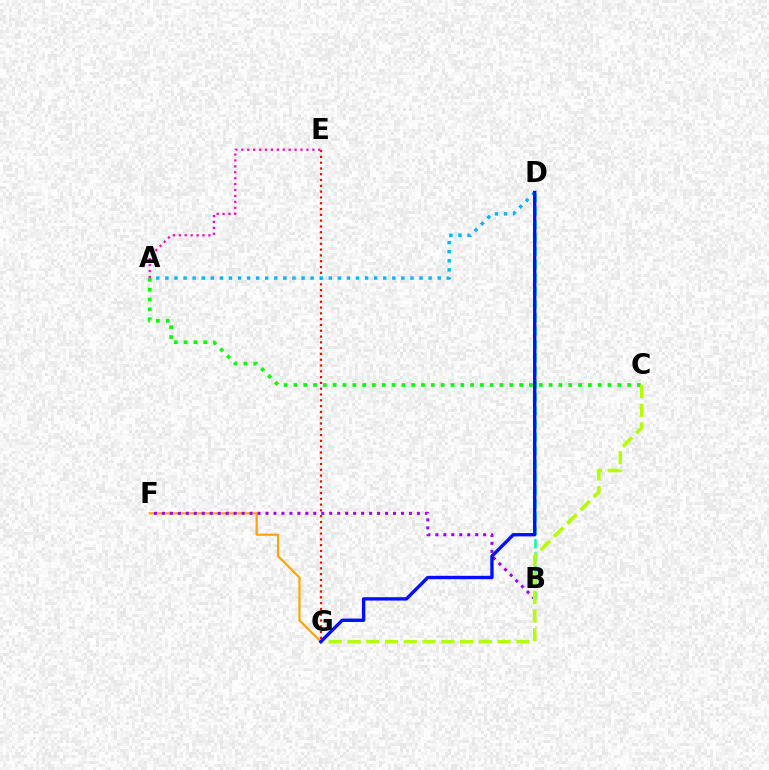{('E', 'G'): [{'color': '#ff0000', 'line_style': 'dotted', 'thickness': 1.57}], ('A', 'D'): [{'color': '#00b5ff', 'line_style': 'dotted', 'thickness': 2.47}], ('F', 'G'): [{'color': '#ffa500', 'line_style': 'solid', 'thickness': 1.59}], ('B', 'F'): [{'color': '#9b00ff', 'line_style': 'dotted', 'thickness': 2.17}], ('A', 'C'): [{'color': '#08ff00', 'line_style': 'dotted', 'thickness': 2.67}], ('B', 'D'): [{'color': '#00ff9d', 'line_style': 'dashed', 'thickness': 1.81}], ('A', 'E'): [{'color': '#ff00bd', 'line_style': 'dotted', 'thickness': 1.61}], ('C', 'G'): [{'color': '#b3ff00', 'line_style': 'dashed', 'thickness': 2.55}], ('D', 'G'): [{'color': '#0010ff', 'line_style': 'solid', 'thickness': 2.42}]}